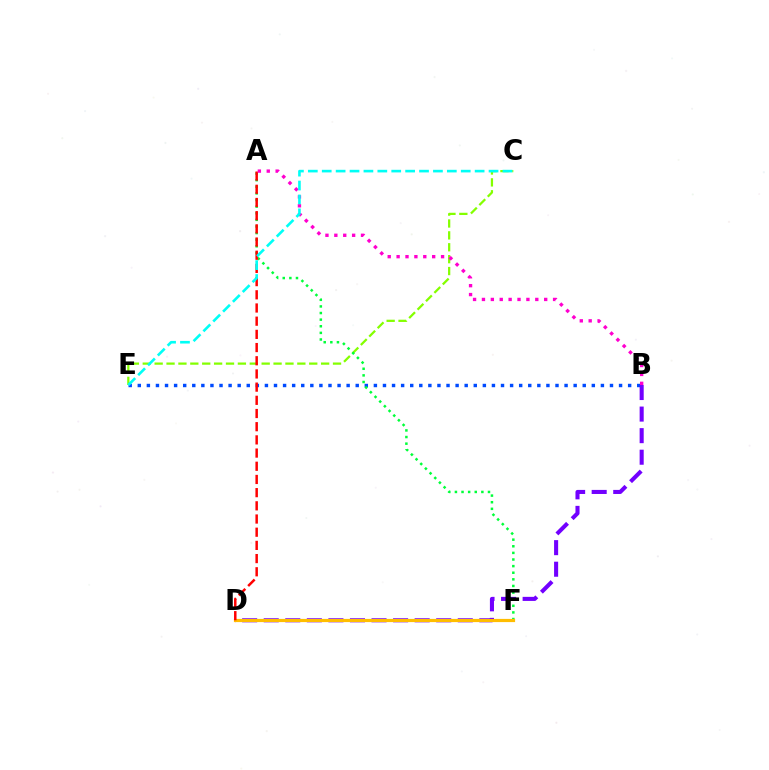{('B', 'E'): [{'color': '#004bff', 'line_style': 'dotted', 'thickness': 2.47}], ('C', 'E'): [{'color': '#84ff00', 'line_style': 'dashed', 'thickness': 1.62}, {'color': '#00fff6', 'line_style': 'dashed', 'thickness': 1.89}], ('B', 'D'): [{'color': '#7200ff', 'line_style': 'dashed', 'thickness': 2.93}], ('A', 'F'): [{'color': '#00ff39', 'line_style': 'dotted', 'thickness': 1.8}], ('D', 'F'): [{'color': '#ffbd00', 'line_style': 'solid', 'thickness': 2.3}], ('A', 'D'): [{'color': '#ff0000', 'line_style': 'dashed', 'thickness': 1.79}], ('A', 'B'): [{'color': '#ff00cf', 'line_style': 'dotted', 'thickness': 2.42}]}